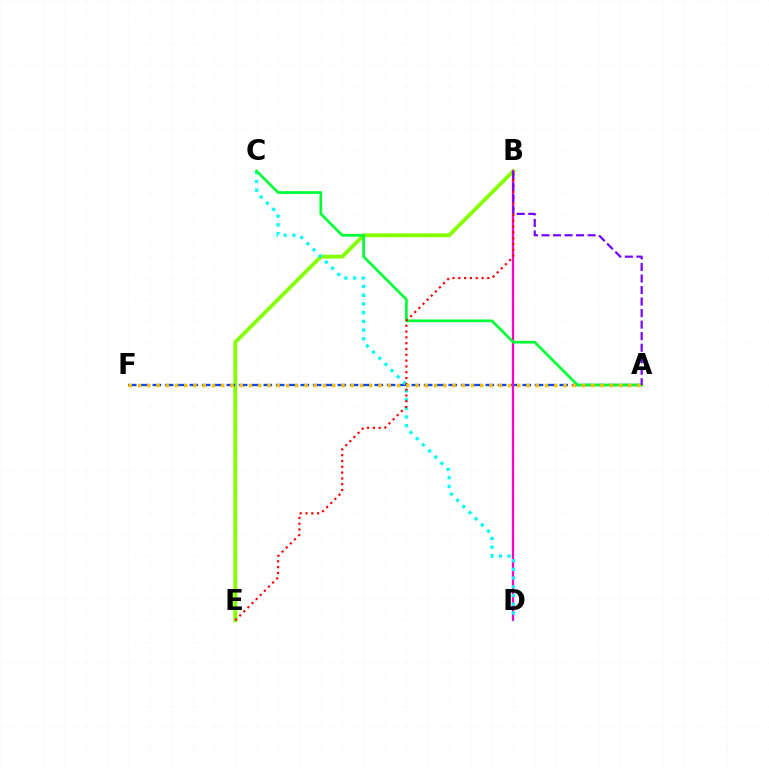{('B', 'E'): [{'color': '#84ff00', 'line_style': 'solid', 'thickness': 2.77}, {'color': '#ff0000', 'line_style': 'dotted', 'thickness': 1.58}], ('A', 'F'): [{'color': '#004bff', 'line_style': 'dashed', 'thickness': 1.67}, {'color': '#ffbd00', 'line_style': 'dotted', 'thickness': 2.51}], ('B', 'D'): [{'color': '#ff00cf', 'line_style': 'solid', 'thickness': 1.62}], ('C', 'D'): [{'color': '#00fff6', 'line_style': 'dotted', 'thickness': 2.37}], ('A', 'C'): [{'color': '#00ff39', 'line_style': 'solid', 'thickness': 1.97}], ('A', 'B'): [{'color': '#7200ff', 'line_style': 'dashed', 'thickness': 1.57}]}